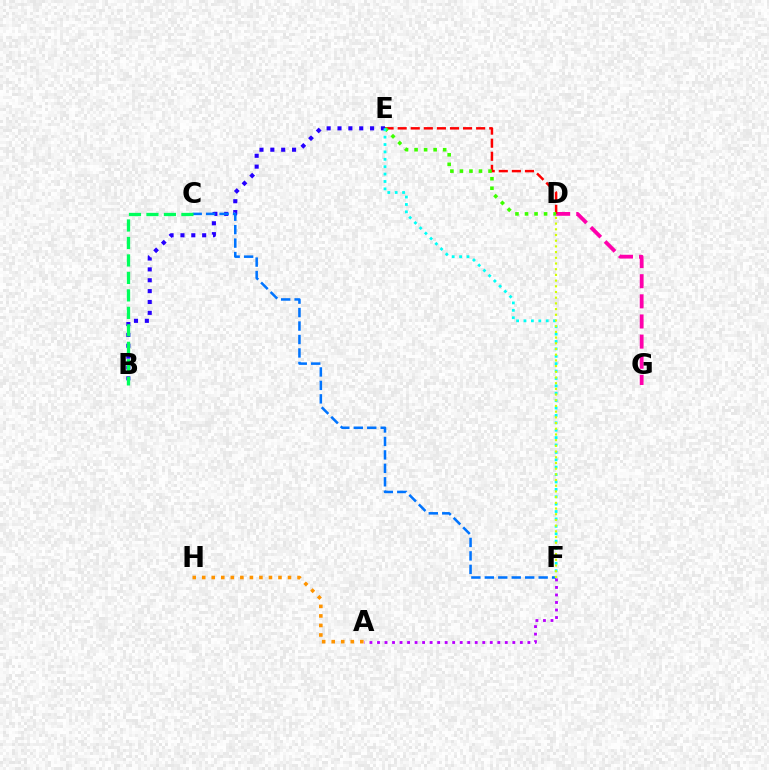{('D', 'G'): [{'color': '#ff00ac', 'line_style': 'dashed', 'thickness': 2.73}], ('D', 'E'): [{'color': '#ff0000', 'line_style': 'dashed', 'thickness': 1.78}, {'color': '#3dff00', 'line_style': 'dotted', 'thickness': 2.59}], ('B', 'E'): [{'color': '#2500ff', 'line_style': 'dotted', 'thickness': 2.95}], ('C', 'F'): [{'color': '#0074ff', 'line_style': 'dashed', 'thickness': 1.83}], ('E', 'F'): [{'color': '#00fff6', 'line_style': 'dotted', 'thickness': 2.01}], ('D', 'F'): [{'color': '#d1ff00', 'line_style': 'dotted', 'thickness': 1.55}], ('B', 'C'): [{'color': '#00ff5c', 'line_style': 'dashed', 'thickness': 2.37}], ('A', 'H'): [{'color': '#ff9400', 'line_style': 'dotted', 'thickness': 2.59}], ('A', 'F'): [{'color': '#b900ff', 'line_style': 'dotted', 'thickness': 2.04}]}